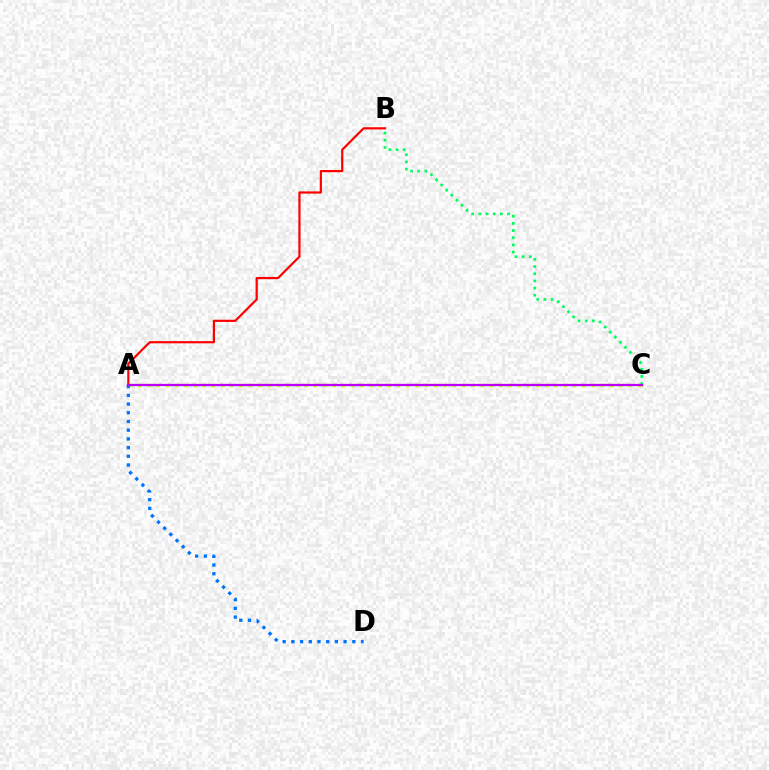{('A', 'B'): [{'color': '#ff0000', 'line_style': 'solid', 'thickness': 1.59}], ('A', 'C'): [{'color': '#d1ff00', 'line_style': 'dotted', 'thickness': 2.52}, {'color': '#b900ff', 'line_style': 'solid', 'thickness': 1.65}], ('A', 'D'): [{'color': '#0074ff', 'line_style': 'dotted', 'thickness': 2.37}], ('B', 'C'): [{'color': '#00ff5c', 'line_style': 'dotted', 'thickness': 1.95}]}